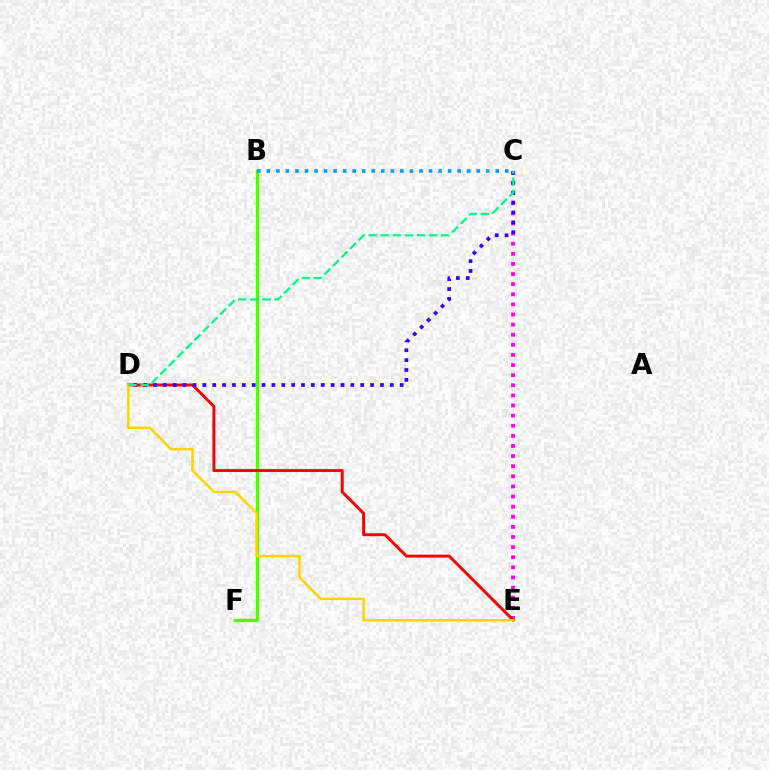{('C', 'E'): [{'color': '#ff00ed', 'line_style': 'dotted', 'thickness': 2.75}], ('B', 'F'): [{'color': '#4fff00', 'line_style': 'solid', 'thickness': 2.44}], ('B', 'C'): [{'color': '#009eff', 'line_style': 'dotted', 'thickness': 2.59}], ('D', 'E'): [{'color': '#ff0000', 'line_style': 'solid', 'thickness': 2.13}, {'color': '#ffd500', 'line_style': 'solid', 'thickness': 1.79}], ('C', 'D'): [{'color': '#3700ff', 'line_style': 'dotted', 'thickness': 2.68}, {'color': '#00ff86', 'line_style': 'dashed', 'thickness': 1.64}]}